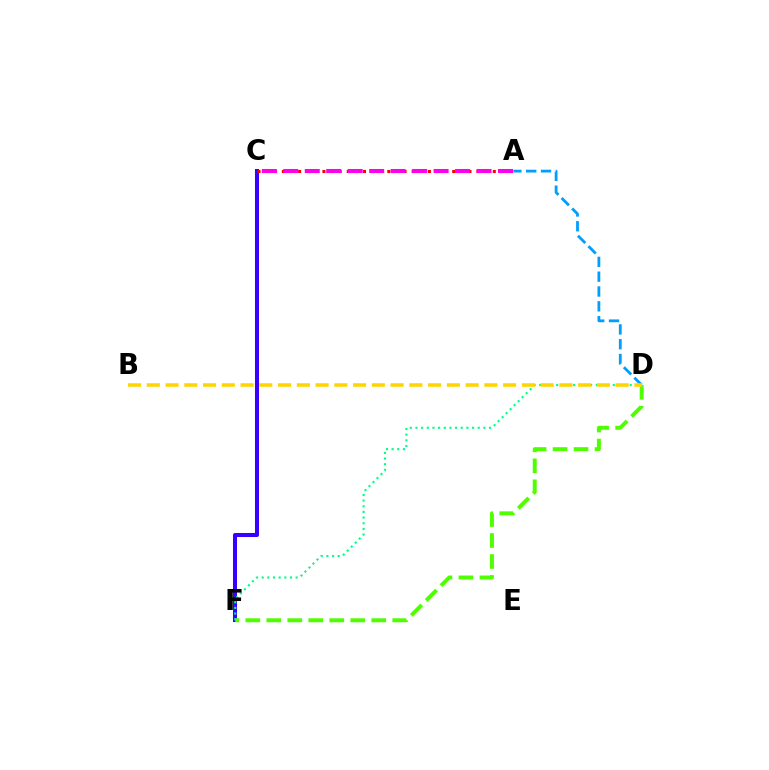{('A', 'D'): [{'color': '#009eff', 'line_style': 'dashed', 'thickness': 2.01}], ('C', 'F'): [{'color': '#3700ff', 'line_style': 'solid', 'thickness': 2.91}], ('D', 'F'): [{'color': '#00ff86', 'line_style': 'dotted', 'thickness': 1.54}, {'color': '#4fff00', 'line_style': 'dashed', 'thickness': 2.85}], ('A', 'C'): [{'color': '#ff0000', 'line_style': 'dotted', 'thickness': 2.2}, {'color': '#ff00ed', 'line_style': 'dashed', 'thickness': 2.92}], ('B', 'D'): [{'color': '#ffd500', 'line_style': 'dashed', 'thickness': 2.55}]}